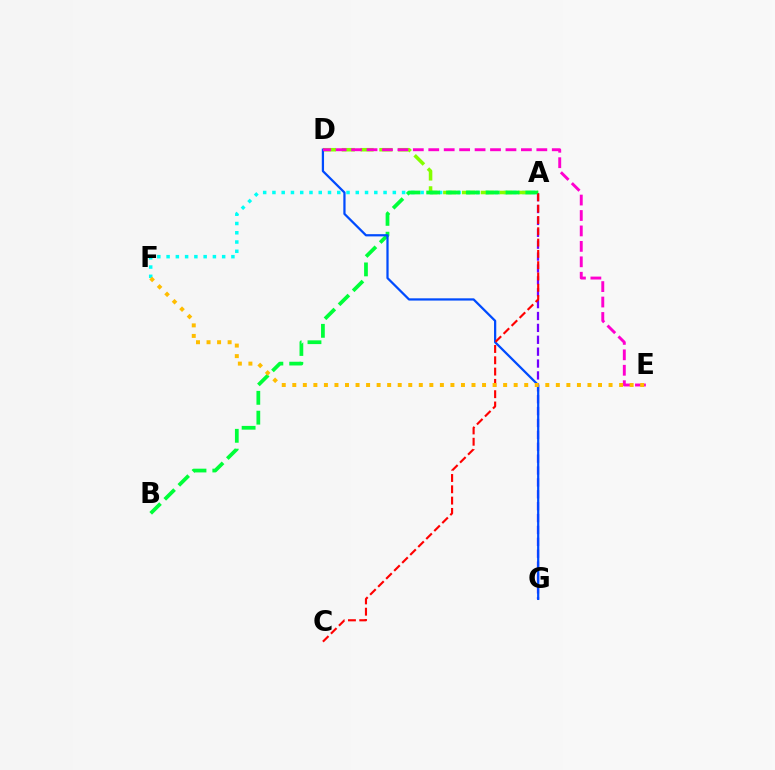{('A', 'G'): [{'color': '#7200ff', 'line_style': 'dashed', 'thickness': 1.61}], ('A', 'F'): [{'color': '#00fff6', 'line_style': 'dotted', 'thickness': 2.52}], ('A', 'D'): [{'color': '#84ff00', 'line_style': 'dashed', 'thickness': 2.55}], ('A', 'B'): [{'color': '#00ff39', 'line_style': 'dashed', 'thickness': 2.69}], ('D', 'G'): [{'color': '#004bff', 'line_style': 'solid', 'thickness': 1.62}], ('A', 'C'): [{'color': '#ff0000', 'line_style': 'dashed', 'thickness': 1.54}], ('D', 'E'): [{'color': '#ff00cf', 'line_style': 'dashed', 'thickness': 2.1}], ('E', 'F'): [{'color': '#ffbd00', 'line_style': 'dotted', 'thickness': 2.86}]}